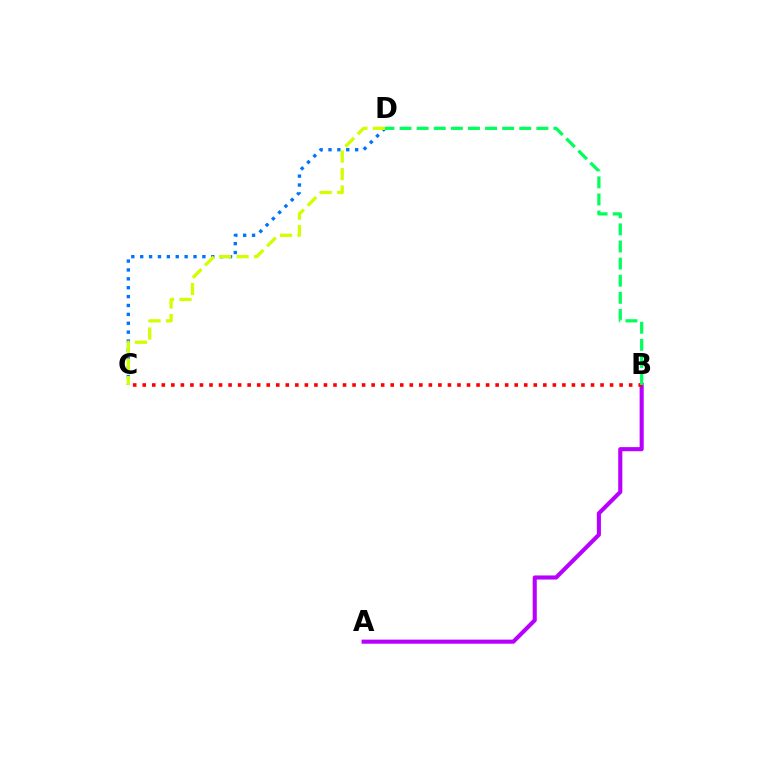{('C', 'D'): [{'color': '#0074ff', 'line_style': 'dotted', 'thickness': 2.41}, {'color': '#d1ff00', 'line_style': 'dashed', 'thickness': 2.37}], ('A', 'B'): [{'color': '#b900ff', 'line_style': 'solid', 'thickness': 2.95}], ('B', 'C'): [{'color': '#ff0000', 'line_style': 'dotted', 'thickness': 2.59}], ('B', 'D'): [{'color': '#00ff5c', 'line_style': 'dashed', 'thickness': 2.32}]}